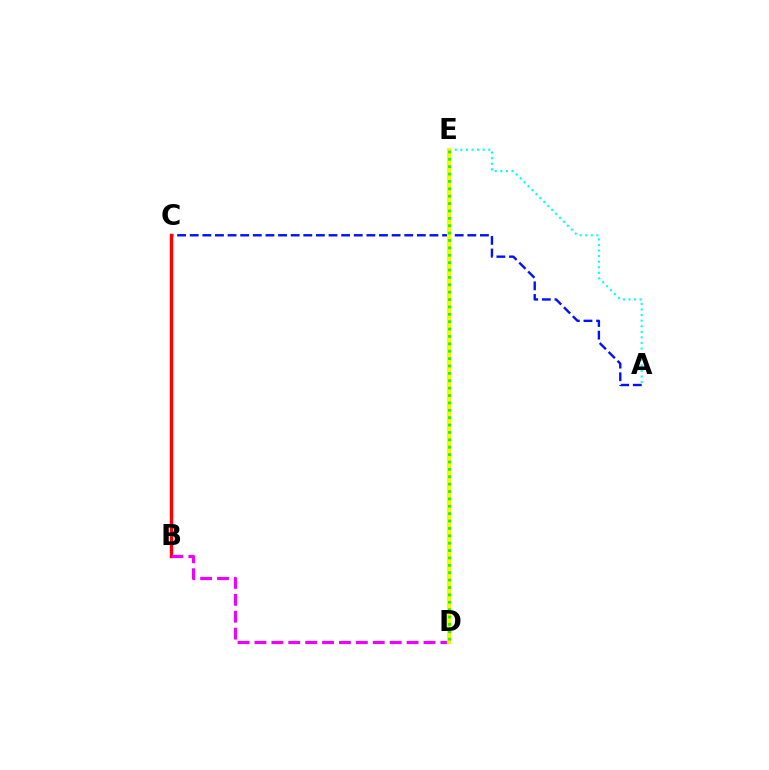{('A', 'E'): [{'color': '#00fff6', 'line_style': 'dotted', 'thickness': 1.52}], ('A', 'C'): [{'color': '#0010ff', 'line_style': 'dashed', 'thickness': 1.71}], ('B', 'C'): [{'color': '#ff0000', 'line_style': 'solid', 'thickness': 2.45}], ('B', 'D'): [{'color': '#ee00ff', 'line_style': 'dashed', 'thickness': 2.3}], ('D', 'E'): [{'color': '#fcf500', 'line_style': 'solid', 'thickness': 2.99}, {'color': '#08ff00', 'line_style': 'dotted', 'thickness': 2.01}]}